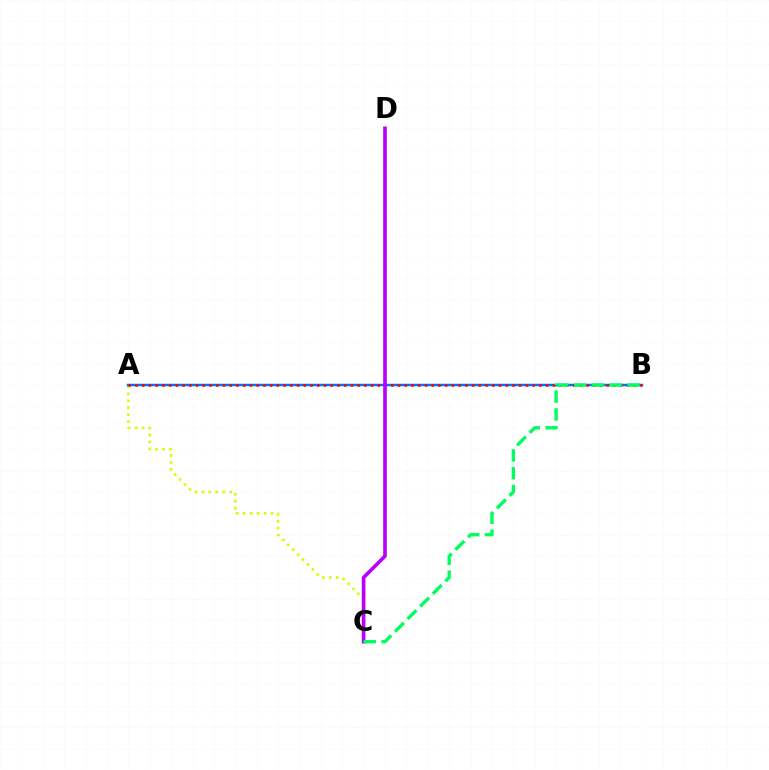{('A', 'C'): [{'color': '#d1ff00', 'line_style': 'dotted', 'thickness': 1.89}], ('A', 'B'): [{'color': '#0074ff', 'line_style': 'solid', 'thickness': 1.78}, {'color': '#ff0000', 'line_style': 'dotted', 'thickness': 1.83}], ('C', 'D'): [{'color': '#b900ff', 'line_style': 'solid', 'thickness': 2.62}], ('B', 'C'): [{'color': '#00ff5c', 'line_style': 'dashed', 'thickness': 2.42}]}